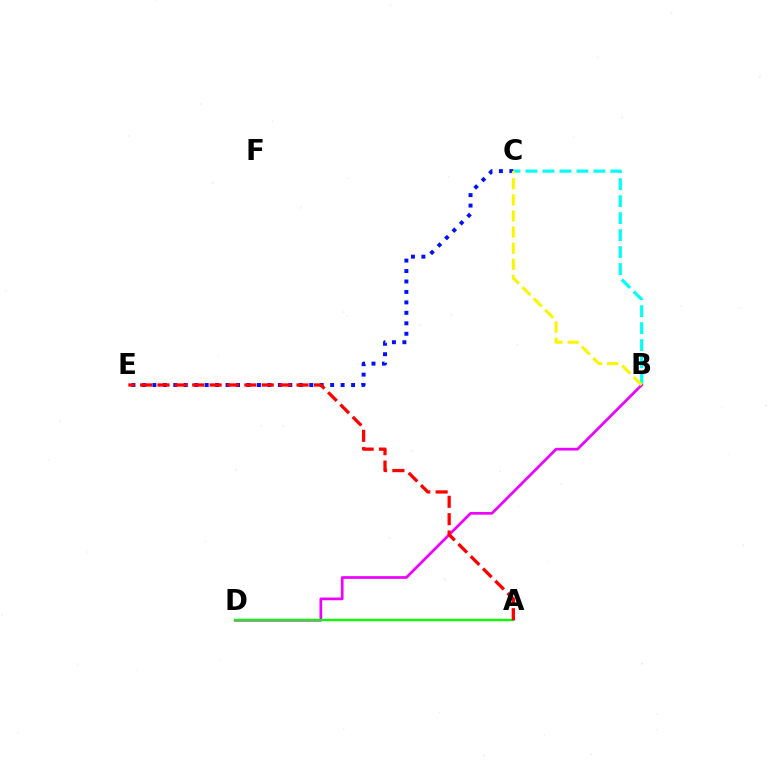{('C', 'E'): [{'color': '#0010ff', 'line_style': 'dotted', 'thickness': 2.84}], ('B', 'C'): [{'color': '#00fff6', 'line_style': 'dashed', 'thickness': 2.31}, {'color': '#fcf500', 'line_style': 'dashed', 'thickness': 2.19}], ('B', 'D'): [{'color': '#ee00ff', 'line_style': 'solid', 'thickness': 1.95}], ('A', 'D'): [{'color': '#08ff00', 'line_style': 'solid', 'thickness': 1.69}], ('A', 'E'): [{'color': '#ff0000', 'line_style': 'dashed', 'thickness': 2.36}]}